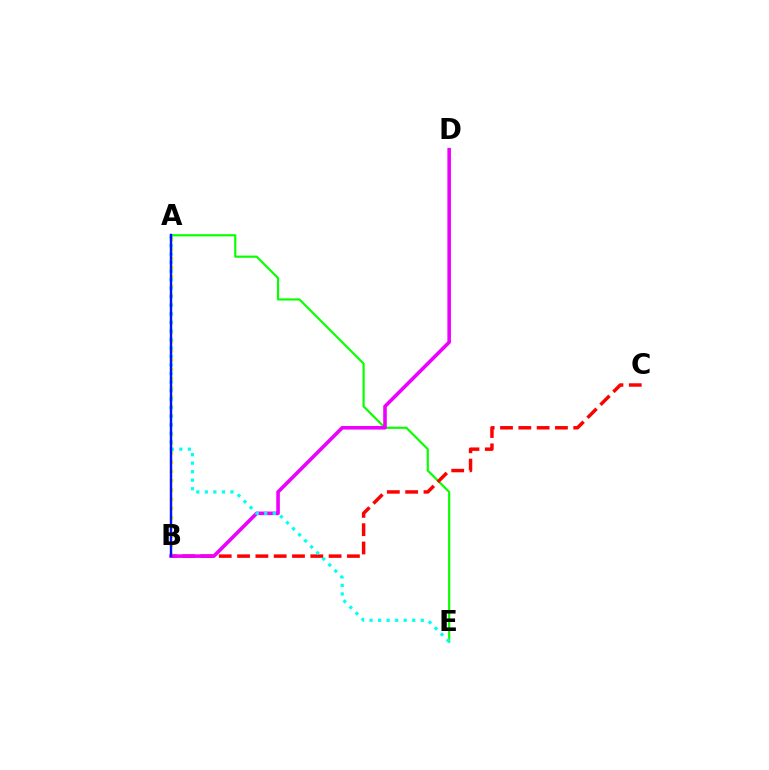{('A', 'E'): [{'color': '#08ff00', 'line_style': 'solid', 'thickness': 1.56}, {'color': '#00fff6', 'line_style': 'dotted', 'thickness': 2.32}], ('B', 'C'): [{'color': '#ff0000', 'line_style': 'dashed', 'thickness': 2.49}], ('A', 'B'): [{'color': '#fcf500', 'line_style': 'dotted', 'thickness': 2.52}, {'color': '#0010ff', 'line_style': 'solid', 'thickness': 1.75}], ('B', 'D'): [{'color': '#ee00ff', 'line_style': 'solid', 'thickness': 2.58}]}